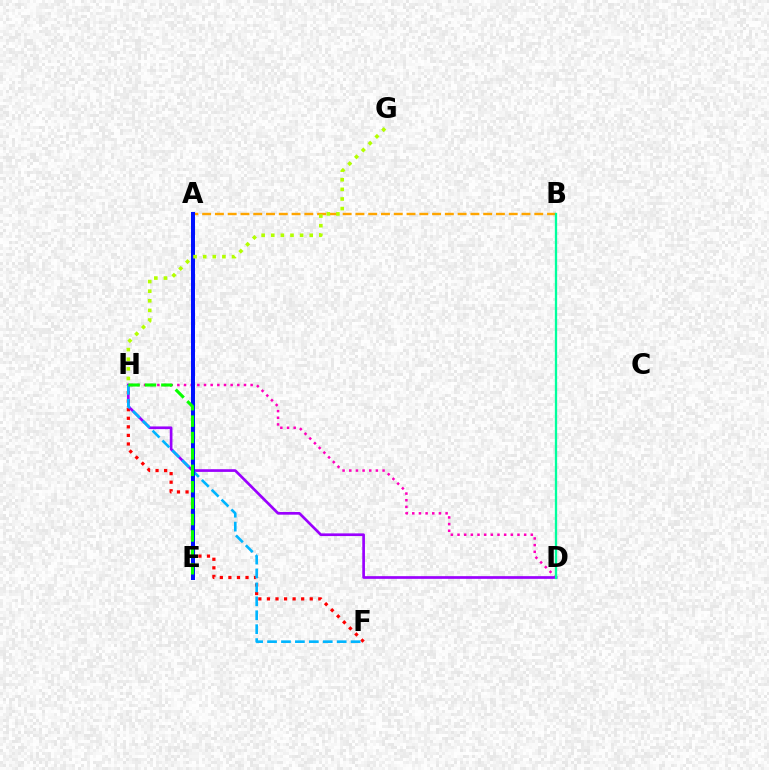{('F', 'H'): [{'color': '#ff0000', 'line_style': 'dotted', 'thickness': 2.33}, {'color': '#00b5ff', 'line_style': 'dashed', 'thickness': 1.89}], ('A', 'B'): [{'color': '#ffa500', 'line_style': 'dashed', 'thickness': 1.74}], ('D', 'H'): [{'color': '#ff00bd', 'line_style': 'dotted', 'thickness': 1.81}, {'color': '#9b00ff', 'line_style': 'solid', 'thickness': 1.93}], ('B', 'D'): [{'color': '#00ff9d', 'line_style': 'solid', 'thickness': 1.66}], ('A', 'E'): [{'color': '#0010ff', 'line_style': 'solid', 'thickness': 2.89}], ('G', 'H'): [{'color': '#b3ff00', 'line_style': 'dotted', 'thickness': 2.61}], ('E', 'H'): [{'color': '#08ff00', 'line_style': 'dashed', 'thickness': 2.23}]}